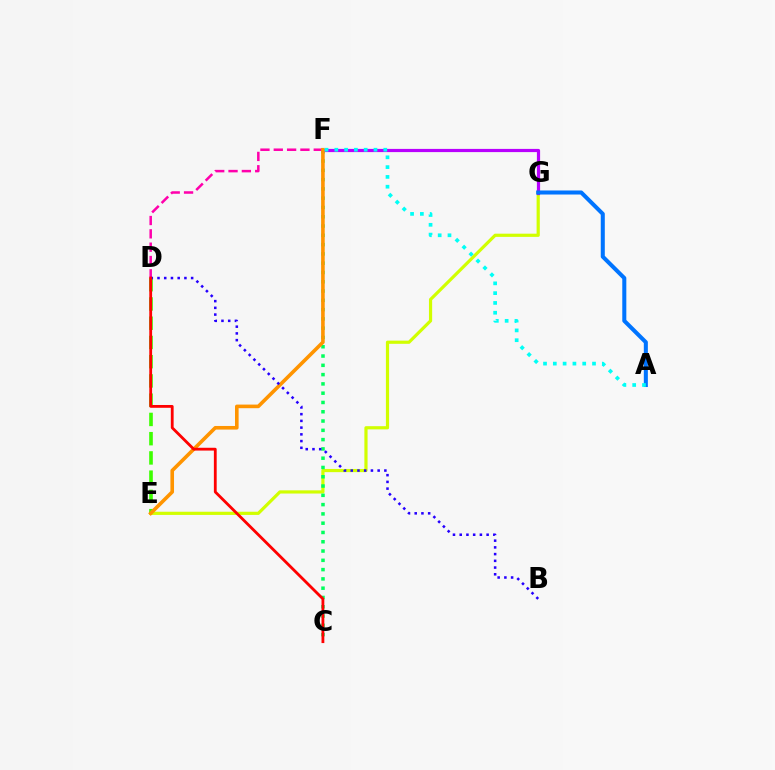{('E', 'G'): [{'color': '#d1ff00', 'line_style': 'solid', 'thickness': 2.3}], ('C', 'F'): [{'color': '#00ff5c', 'line_style': 'dotted', 'thickness': 2.52}], ('D', 'F'): [{'color': '#ff00ac', 'line_style': 'dashed', 'thickness': 1.81}], ('F', 'G'): [{'color': '#b900ff', 'line_style': 'solid', 'thickness': 2.3}], ('A', 'G'): [{'color': '#0074ff', 'line_style': 'solid', 'thickness': 2.91}], ('D', 'E'): [{'color': '#3dff00', 'line_style': 'dashed', 'thickness': 2.61}], ('E', 'F'): [{'color': '#ff9400', 'line_style': 'solid', 'thickness': 2.6}], ('B', 'D'): [{'color': '#2500ff', 'line_style': 'dotted', 'thickness': 1.83}], ('A', 'F'): [{'color': '#00fff6', 'line_style': 'dotted', 'thickness': 2.66}], ('C', 'D'): [{'color': '#ff0000', 'line_style': 'solid', 'thickness': 2.02}]}